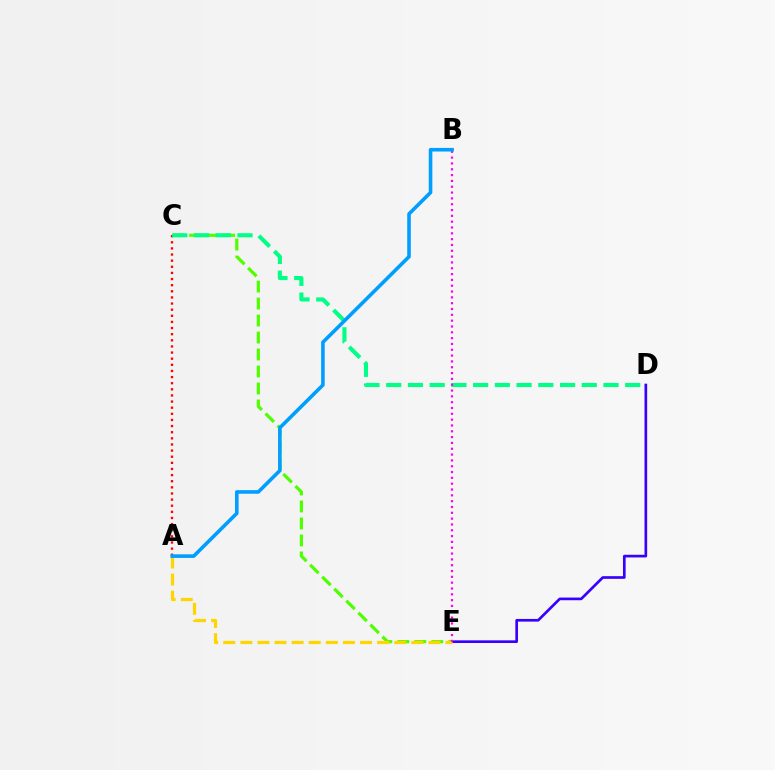{('C', 'E'): [{'color': '#4fff00', 'line_style': 'dashed', 'thickness': 2.31}], ('D', 'E'): [{'color': '#3700ff', 'line_style': 'solid', 'thickness': 1.92}], ('A', 'C'): [{'color': '#ff0000', 'line_style': 'dotted', 'thickness': 1.66}], ('C', 'D'): [{'color': '#00ff86', 'line_style': 'dashed', 'thickness': 2.95}], ('A', 'E'): [{'color': '#ffd500', 'line_style': 'dashed', 'thickness': 2.32}], ('B', 'E'): [{'color': '#ff00ed', 'line_style': 'dotted', 'thickness': 1.58}], ('A', 'B'): [{'color': '#009eff', 'line_style': 'solid', 'thickness': 2.59}]}